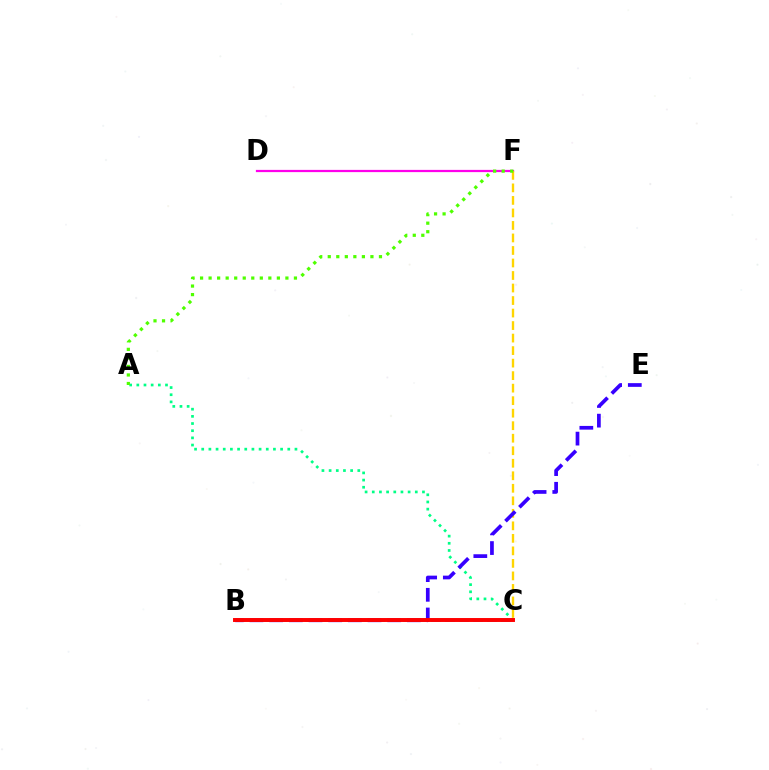{('A', 'C'): [{'color': '#00ff86', 'line_style': 'dotted', 'thickness': 1.95}], ('D', 'F'): [{'color': '#ff00ed', 'line_style': 'solid', 'thickness': 1.61}], ('C', 'F'): [{'color': '#ffd500', 'line_style': 'dashed', 'thickness': 1.7}], ('B', 'C'): [{'color': '#009eff', 'line_style': 'dashed', 'thickness': 1.9}, {'color': '#ff0000', 'line_style': 'solid', 'thickness': 2.84}], ('B', 'E'): [{'color': '#3700ff', 'line_style': 'dashed', 'thickness': 2.67}], ('A', 'F'): [{'color': '#4fff00', 'line_style': 'dotted', 'thickness': 2.32}]}